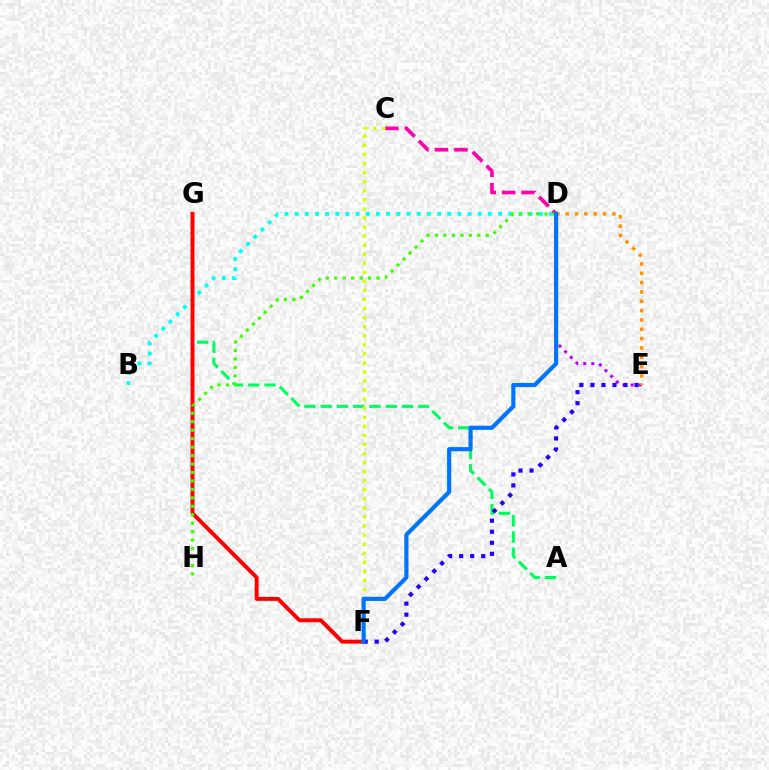{('A', 'G'): [{'color': '#00ff5c', 'line_style': 'dashed', 'thickness': 2.21}], ('D', 'E'): [{'color': '#b900ff', 'line_style': 'dotted', 'thickness': 2.18}, {'color': '#ff9400', 'line_style': 'dotted', 'thickness': 2.54}], ('B', 'D'): [{'color': '#00fff6', 'line_style': 'dotted', 'thickness': 2.77}], ('F', 'G'): [{'color': '#ff0000', 'line_style': 'solid', 'thickness': 2.84}], ('C', 'D'): [{'color': '#ff00ac', 'line_style': 'dashed', 'thickness': 2.65}], ('C', 'F'): [{'color': '#d1ff00', 'line_style': 'dotted', 'thickness': 2.46}], ('D', 'H'): [{'color': '#3dff00', 'line_style': 'dotted', 'thickness': 2.3}], ('E', 'F'): [{'color': '#2500ff', 'line_style': 'dotted', 'thickness': 3.0}], ('D', 'F'): [{'color': '#0074ff', 'line_style': 'solid', 'thickness': 2.99}]}